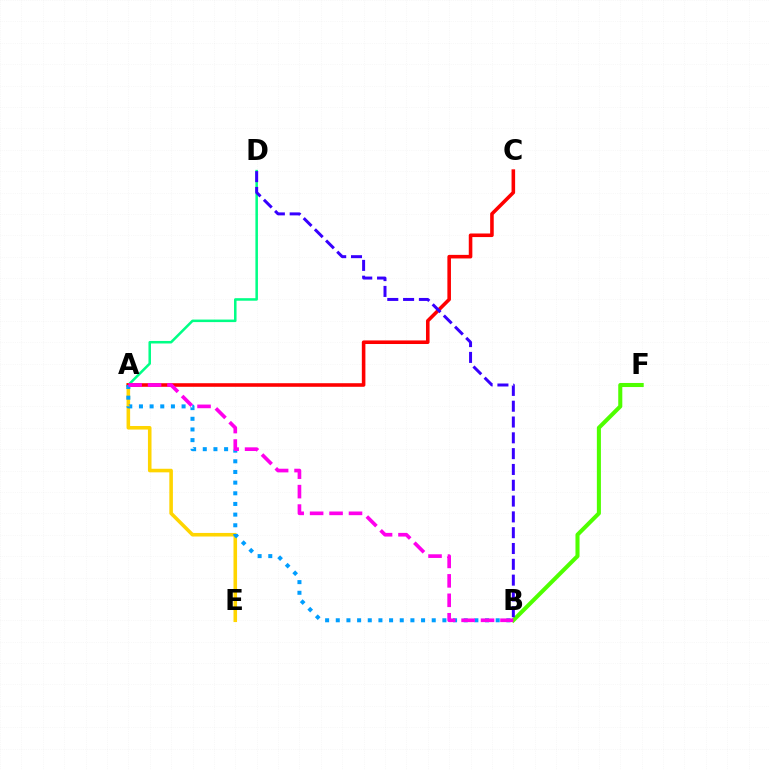{('A', 'D'): [{'color': '#00ff86', 'line_style': 'solid', 'thickness': 1.82}], ('B', 'F'): [{'color': '#4fff00', 'line_style': 'solid', 'thickness': 2.92}], ('A', 'E'): [{'color': '#ffd500', 'line_style': 'solid', 'thickness': 2.57}], ('A', 'C'): [{'color': '#ff0000', 'line_style': 'solid', 'thickness': 2.57}], ('A', 'B'): [{'color': '#009eff', 'line_style': 'dotted', 'thickness': 2.9}, {'color': '#ff00ed', 'line_style': 'dashed', 'thickness': 2.64}], ('B', 'D'): [{'color': '#3700ff', 'line_style': 'dashed', 'thickness': 2.15}]}